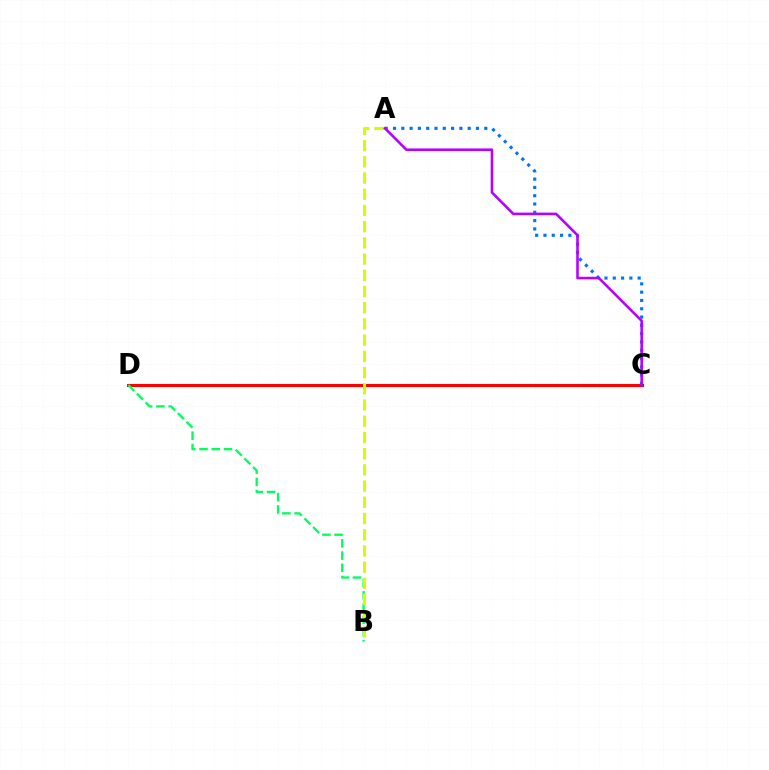{('C', 'D'): [{'color': '#ff0000', 'line_style': 'solid', 'thickness': 2.21}], ('B', 'D'): [{'color': '#00ff5c', 'line_style': 'dashed', 'thickness': 1.66}], ('A', 'C'): [{'color': '#0074ff', 'line_style': 'dotted', 'thickness': 2.25}, {'color': '#b900ff', 'line_style': 'solid', 'thickness': 1.85}], ('A', 'B'): [{'color': '#d1ff00', 'line_style': 'dashed', 'thickness': 2.2}]}